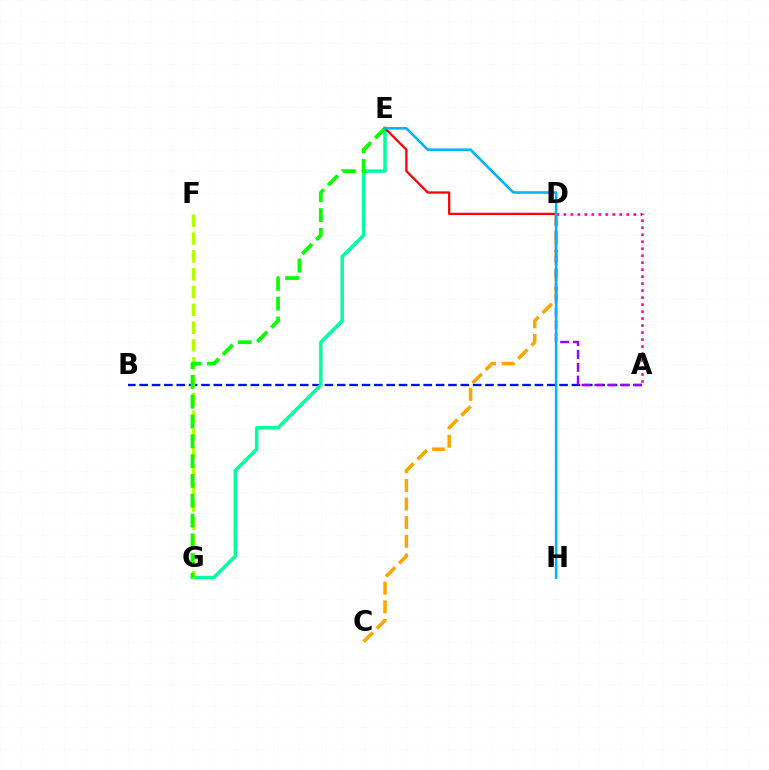{('A', 'B'): [{'color': '#0010ff', 'line_style': 'dashed', 'thickness': 1.68}], ('C', 'D'): [{'color': '#ffa500', 'line_style': 'dashed', 'thickness': 2.53}], ('E', 'G'): [{'color': '#00ff9d', 'line_style': 'solid', 'thickness': 2.49}, {'color': '#08ff00', 'line_style': 'dashed', 'thickness': 2.69}], ('F', 'G'): [{'color': '#b3ff00', 'line_style': 'dashed', 'thickness': 2.42}], ('A', 'D'): [{'color': '#9b00ff', 'line_style': 'dashed', 'thickness': 1.75}, {'color': '#ff00bd', 'line_style': 'dotted', 'thickness': 1.9}], ('D', 'E'): [{'color': '#ff0000', 'line_style': 'solid', 'thickness': 1.63}], ('E', 'H'): [{'color': '#00b5ff', 'line_style': 'solid', 'thickness': 1.88}]}